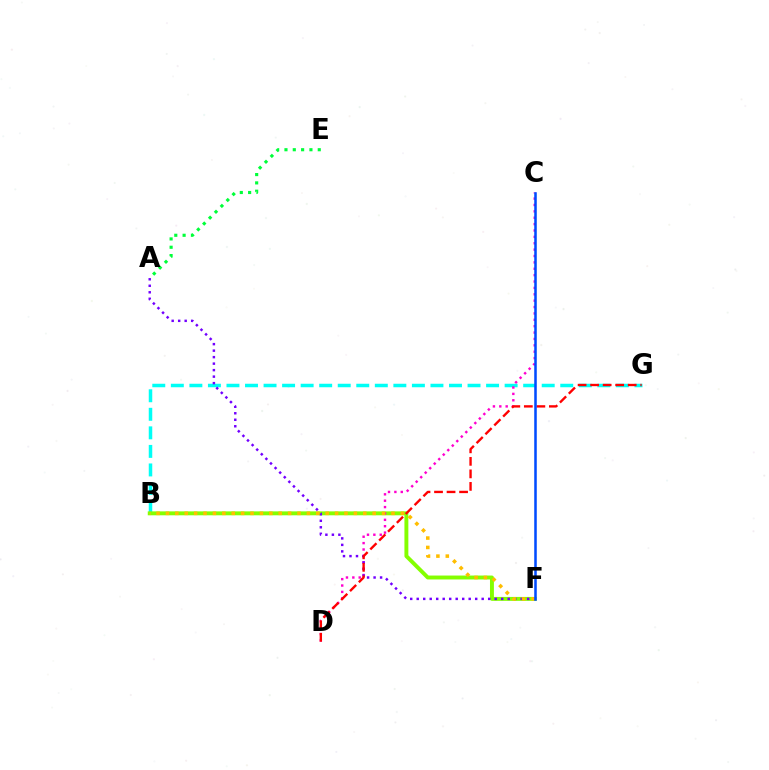{('B', 'G'): [{'color': '#00fff6', 'line_style': 'dashed', 'thickness': 2.52}], ('B', 'F'): [{'color': '#84ff00', 'line_style': 'solid', 'thickness': 2.83}, {'color': '#ffbd00', 'line_style': 'dotted', 'thickness': 2.55}], ('C', 'D'): [{'color': '#ff00cf', 'line_style': 'dotted', 'thickness': 1.73}], ('A', 'F'): [{'color': '#7200ff', 'line_style': 'dotted', 'thickness': 1.77}], ('D', 'G'): [{'color': '#ff0000', 'line_style': 'dashed', 'thickness': 1.7}], ('A', 'E'): [{'color': '#00ff39', 'line_style': 'dotted', 'thickness': 2.26}], ('C', 'F'): [{'color': '#004bff', 'line_style': 'solid', 'thickness': 1.83}]}